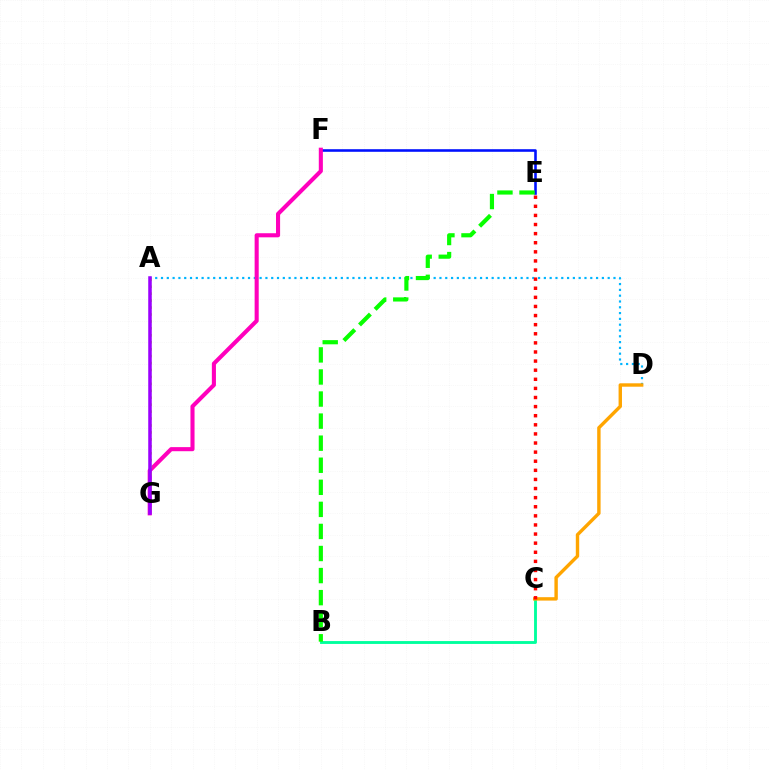{('B', 'C'): [{'color': '#00ff9d', 'line_style': 'solid', 'thickness': 2.06}], ('A', 'D'): [{'color': '#00b5ff', 'line_style': 'dotted', 'thickness': 1.58}], ('E', 'F'): [{'color': '#0010ff', 'line_style': 'solid', 'thickness': 1.86}], ('C', 'D'): [{'color': '#ffa500', 'line_style': 'solid', 'thickness': 2.45}], ('B', 'E'): [{'color': '#08ff00', 'line_style': 'dashed', 'thickness': 3.0}], ('F', 'G'): [{'color': '#ff00bd', 'line_style': 'solid', 'thickness': 2.94}], ('A', 'G'): [{'color': '#b3ff00', 'line_style': 'dotted', 'thickness': 1.88}, {'color': '#9b00ff', 'line_style': 'solid', 'thickness': 2.54}], ('C', 'E'): [{'color': '#ff0000', 'line_style': 'dotted', 'thickness': 2.47}]}